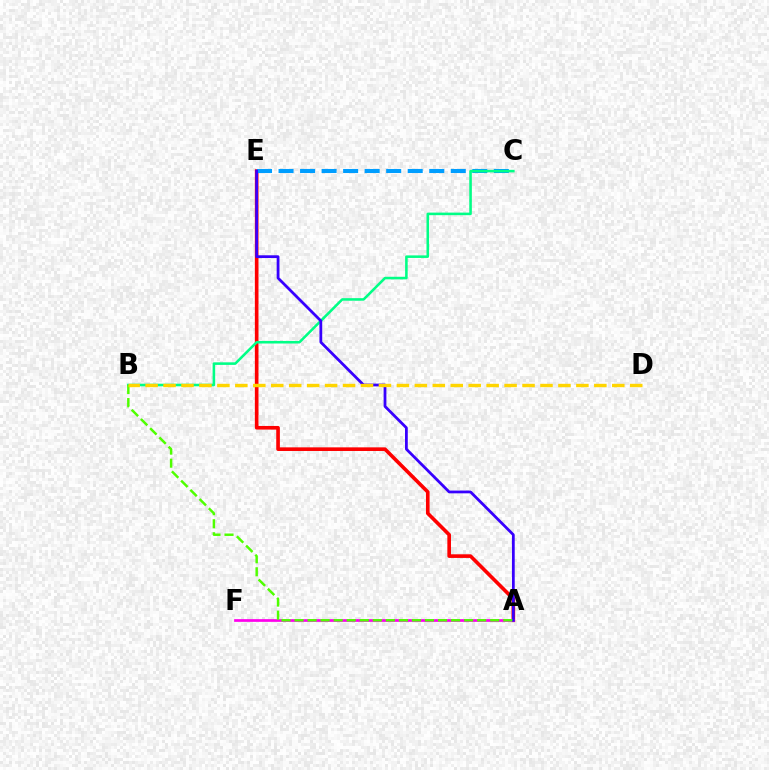{('A', 'E'): [{'color': '#ff0000', 'line_style': 'solid', 'thickness': 2.62}, {'color': '#3700ff', 'line_style': 'solid', 'thickness': 2.0}], ('C', 'E'): [{'color': '#009eff', 'line_style': 'dashed', 'thickness': 2.92}], ('A', 'F'): [{'color': '#ff00ed', 'line_style': 'solid', 'thickness': 1.95}], ('B', 'C'): [{'color': '#00ff86', 'line_style': 'solid', 'thickness': 1.85}], ('A', 'B'): [{'color': '#4fff00', 'line_style': 'dashed', 'thickness': 1.77}], ('B', 'D'): [{'color': '#ffd500', 'line_style': 'dashed', 'thickness': 2.44}]}